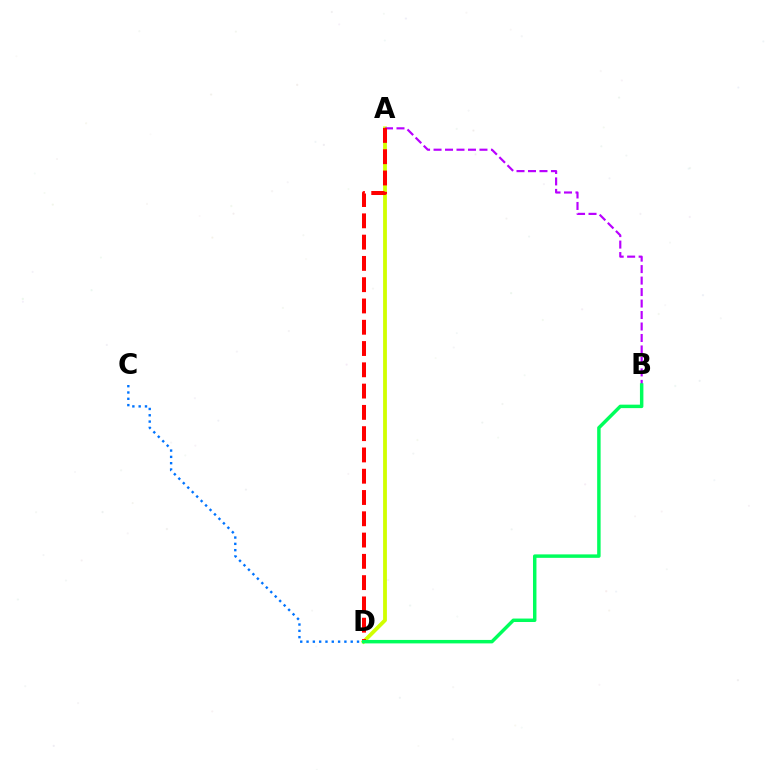{('A', 'D'): [{'color': '#d1ff00', 'line_style': 'solid', 'thickness': 2.74}, {'color': '#ff0000', 'line_style': 'dashed', 'thickness': 2.89}], ('A', 'B'): [{'color': '#b900ff', 'line_style': 'dashed', 'thickness': 1.56}], ('C', 'D'): [{'color': '#0074ff', 'line_style': 'dotted', 'thickness': 1.71}], ('B', 'D'): [{'color': '#00ff5c', 'line_style': 'solid', 'thickness': 2.49}]}